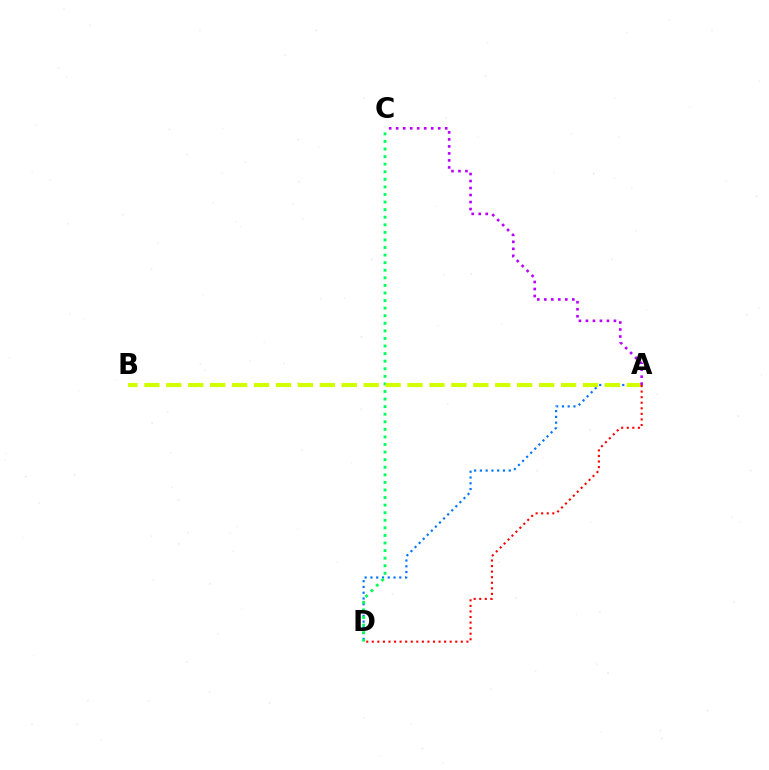{('A', 'D'): [{'color': '#0074ff', 'line_style': 'dotted', 'thickness': 1.57}, {'color': '#ff0000', 'line_style': 'dotted', 'thickness': 1.51}], ('C', 'D'): [{'color': '#00ff5c', 'line_style': 'dotted', 'thickness': 2.06}], ('A', 'B'): [{'color': '#d1ff00', 'line_style': 'dashed', 'thickness': 2.98}], ('A', 'C'): [{'color': '#b900ff', 'line_style': 'dotted', 'thickness': 1.9}]}